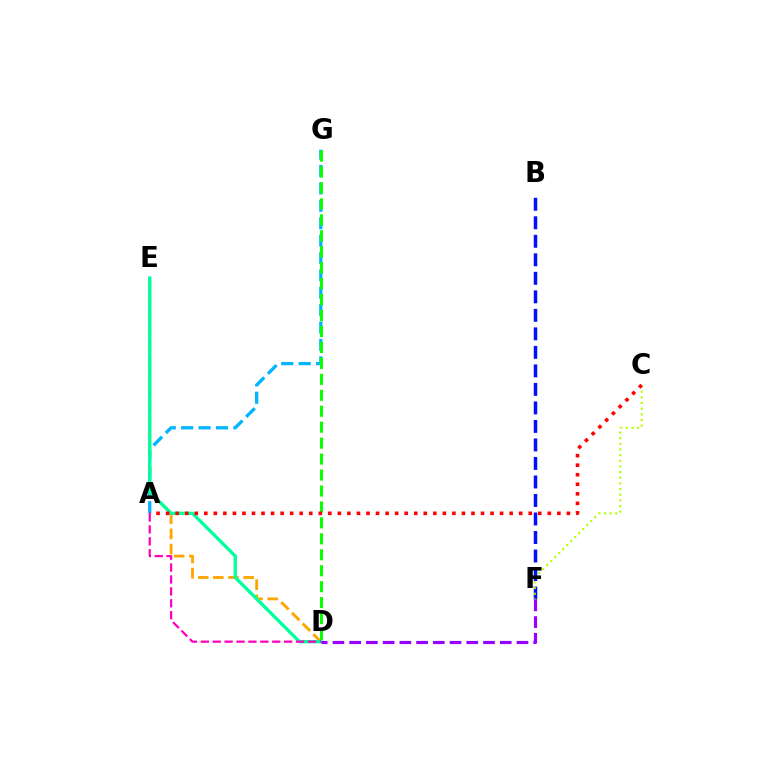{('A', 'G'): [{'color': '#00b5ff', 'line_style': 'dashed', 'thickness': 2.36}], ('D', 'E'): [{'color': '#ffa500', 'line_style': 'dashed', 'thickness': 2.06}, {'color': '#00ff9d', 'line_style': 'solid', 'thickness': 2.39}], ('B', 'F'): [{'color': '#0010ff', 'line_style': 'dashed', 'thickness': 2.51}], ('C', 'F'): [{'color': '#b3ff00', 'line_style': 'dotted', 'thickness': 1.54}], ('D', 'G'): [{'color': '#08ff00', 'line_style': 'dashed', 'thickness': 2.17}], ('A', 'D'): [{'color': '#ff00bd', 'line_style': 'dashed', 'thickness': 1.62}], ('A', 'C'): [{'color': '#ff0000', 'line_style': 'dotted', 'thickness': 2.59}], ('D', 'F'): [{'color': '#9b00ff', 'line_style': 'dashed', 'thickness': 2.27}]}